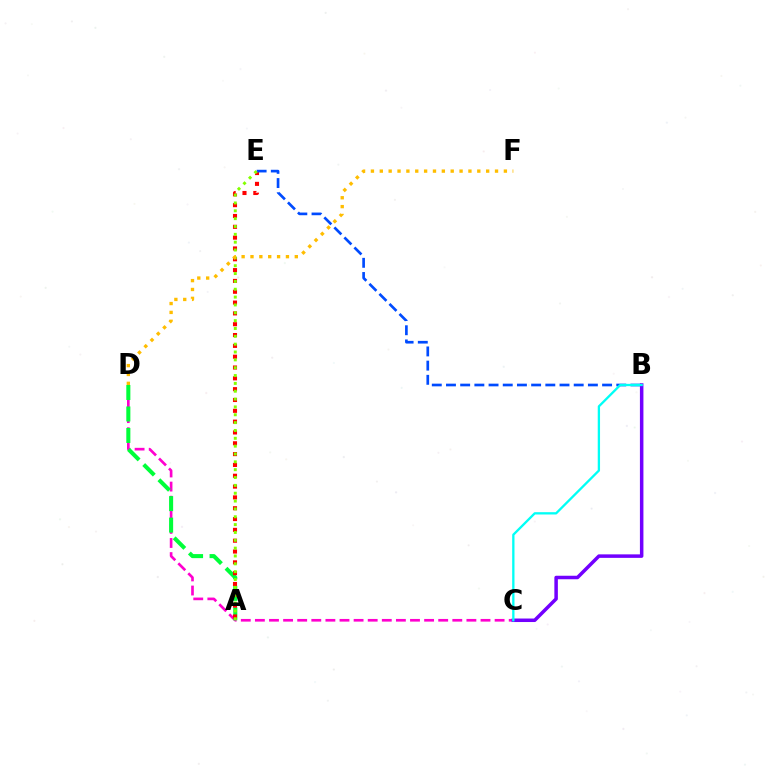{('C', 'D'): [{'color': '#ff00cf', 'line_style': 'dashed', 'thickness': 1.92}], ('A', 'D'): [{'color': '#00ff39', 'line_style': 'dashed', 'thickness': 2.92}], ('A', 'E'): [{'color': '#ff0000', 'line_style': 'dotted', 'thickness': 2.94}, {'color': '#84ff00', 'line_style': 'dotted', 'thickness': 2.13}], ('B', 'E'): [{'color': '#004bff', 'line_style': 'dashed', 'thickness': 1.93}], ('D', 'F'): [{'color': '#ffbd00', 'line_style': 'dotted', 'thickness': 2.41}], ('B', 'C'): [{'color': '#7200ff', 'line_style': 'solid', 'thickness': 2.53}, {'color': '#00fff6', 'line_style': 'solid', 'thickness': 1.66}]}